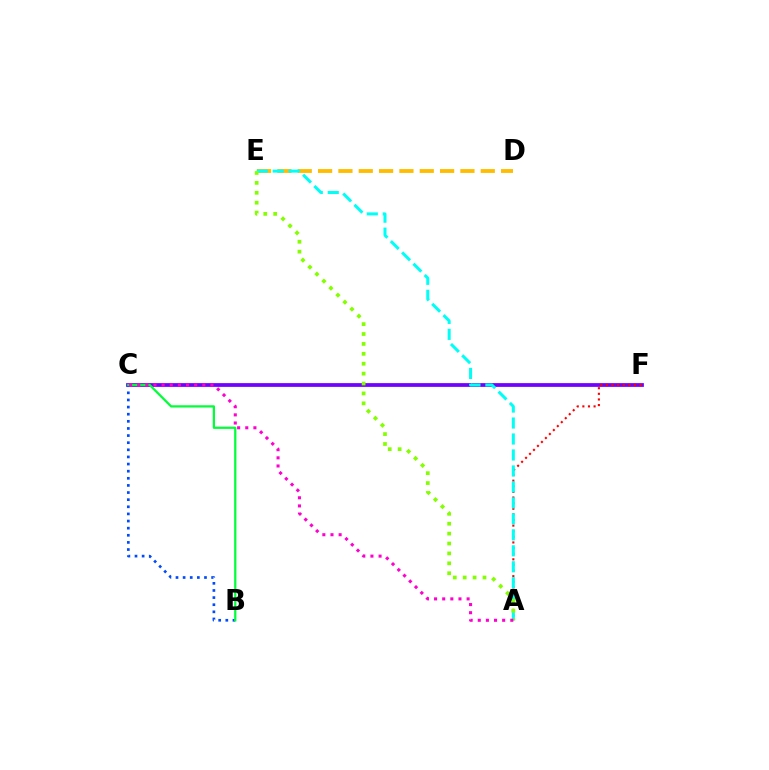{('C', 'F'): [{'color': '#7200ff', 'line_style': 'solid', 'thickness': 2.71}], ('A', 'F'): [{'color': '#ff0000', 'line_style': 'dotted', 'thickness': 1.53}], ('D', 'E'): [{'color': '#ffbd00', 'line_style': 'dashed', 'thickness': 2.76}], ('A', 'E'): [{'color': '#00fff6', 'line_style': 'dashed', 'thickness': 2.17}, {'color': '#84ff00', 'line_style': 'dotted', 'thickness': 2.69}], ('B', 'C'): [{'color': '#004bff', 'line_style': 'dotted', 'thickness': 1.94}, {'color': '#00ff39', 'line_style': 'solid', 'thickness': 1.62}], ('A', 'C'): [{'color': '#ff00cf', 'line_style': 'dotted', 'thickness': 2.21}]}